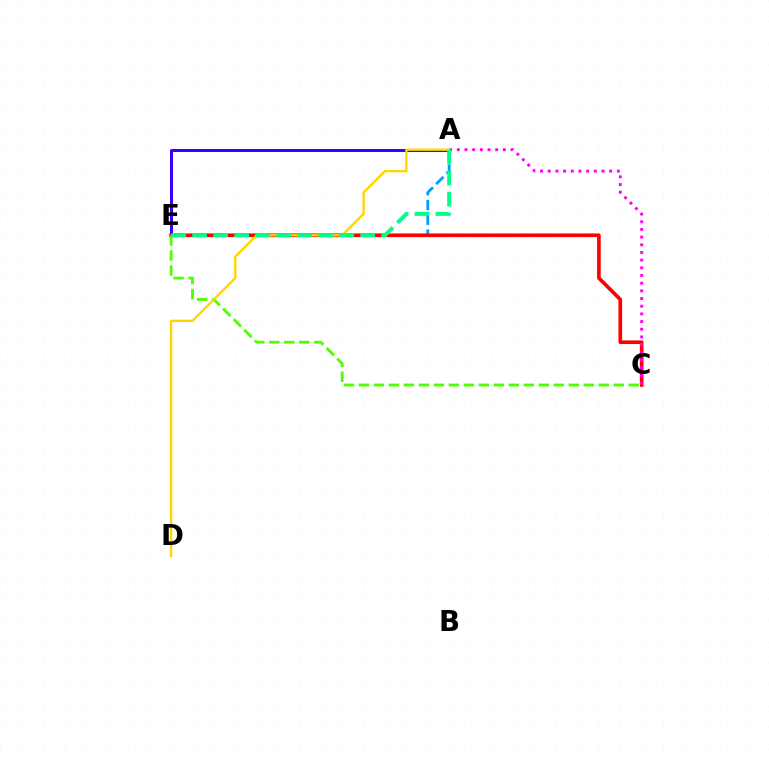{('A', 'E'): [{'color': '#3700ff', 'line_style': 'solid', 'thickness': 2.16}, {'color': '#009eff', 'line_style': 'dashed', 'thickness': 2.0}, {'color': '#00ff86', 'line_style': 'dashed', 'thickness': 2.85}], ('C', 'E'): [{'color': '#ff0000', 'line_style': 'solid', 'thickness': 2.63}, {'color': '#4fff00', 'line_style': 'dashed', 'thickness': 2.04}], ('A', 'C'): [{'color': '#ff00ed', 'line_style': 'dotted', 'thickness': 2.09}], ('A', 'D'): [{'color': '#ffd500', 'line_style': 'solid', 'thickness': 1.68}]}